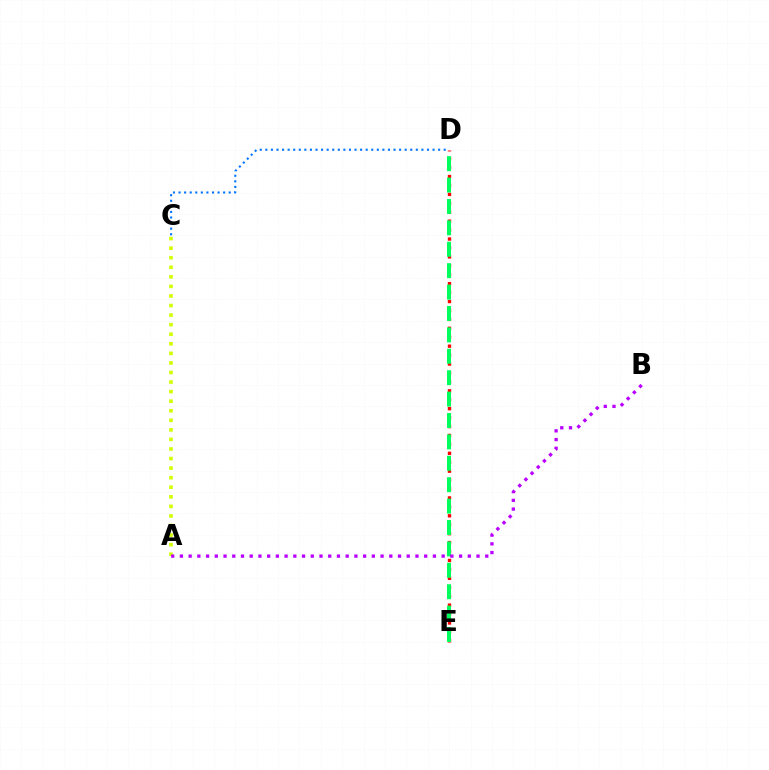{('D', 'E'): [{'color': '#ff0000', 'line_style': 'dotted', 'thickness': 2.43}, {'color': '#00ff5c', 'line_style': 'dashed', 'thickness': 2.91}], ('C', 'D'): [{'color': '#0074ff', 'line_style': 'dotted', 'thickness': 1.51}], ('A', 'C'): [{'color': '#d1ff00', 'line_style': 'dotted', 'thickness': 2.6}], ('A', 'B'): [{'color': '#b900ff', 'line_style': 'dotted', 'thickness': 2.37}]}